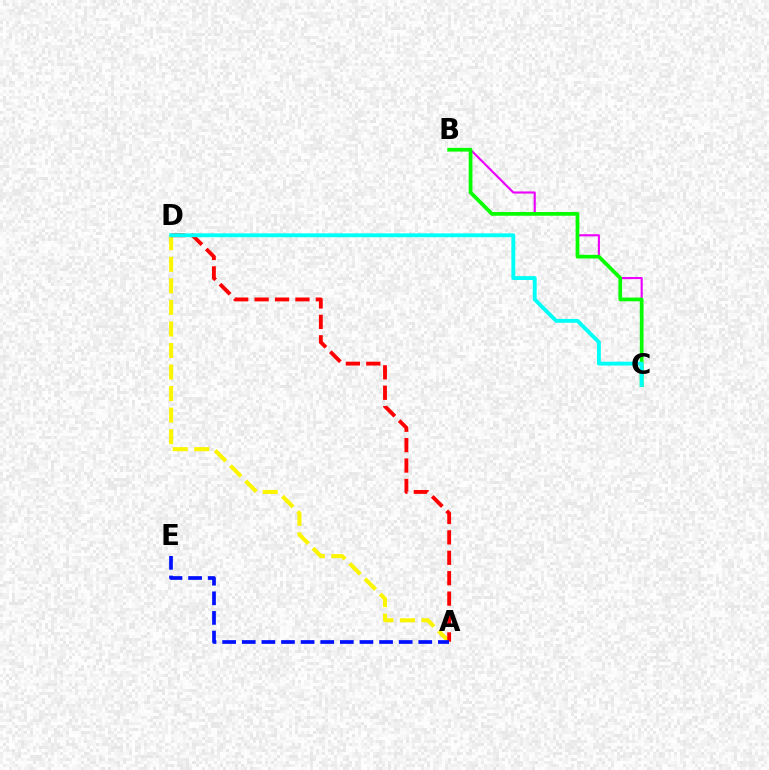{('B', 'C'): [{'color': '#ee00ff', 'line_style': 'solid', 'thickness': 1.53}, {'color': '#08ff00', 'line_style': 'solid', 'thickness': 2.69}], ('A', 'D'): [{'color': '#fcf500', 'line_style': 'dashed', 'thickness': 2.93}, {'color': '#ff0000', 'line_style': 'dashed', 'thickness': 2.77}], ('A', 'E'): [{'color': '#0010ff', 'line_style': 'dashed', 'thickness': 2.66}], ('C', 'D'): [{'color': '#00fff6', 'line_style': 'solid', 'thickness': 2.79}]}